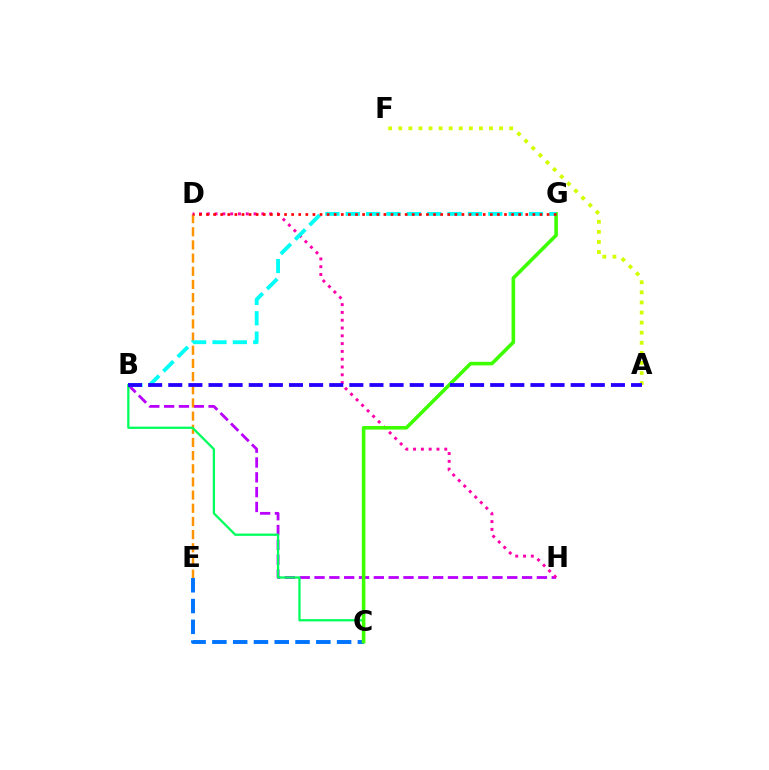{('B', 'H'): [{'color': '#b900ff', 'line_style': 'dashed', 'thickness': 2.01}], ('D', 'E'): [{'color': '#ff9400', 'line_style': 'dashed', 'thickness': 1.79}], ('B', 'C'): [{'color': '#00ff5c', 'line_style': 'solid', 'thickness': 1.64}], ('A', 'F'): [{'color': '#d1ff00', 'line_style': 'dotted', 'thickness': 2.74}], ('C', 'E'): [{'color': '#0074ff', 'line_style': 'dashed', 'thickness': 2.82}], ('D', 'H'): [{'color': '#ff00ac', 'line_style': 'dotted', 'thickness': 2.12}], ('C', 'G'): [{'color': '#3dff00', 'line_style': 'solid', 'thickness': 2.58}], ('B', 'G'): [{'color': '#00fff6', 'line_style': 'dashed', 'thickness': 2.77}], ('A', 'B'): [{'color': '#2500ff', 'line_style': 'dashed', 'thickness': 2.73}], ('D', 'G'): [{'color': '#ff0000', 'line_style': 'dotted', 'thickness': 1.93}]}